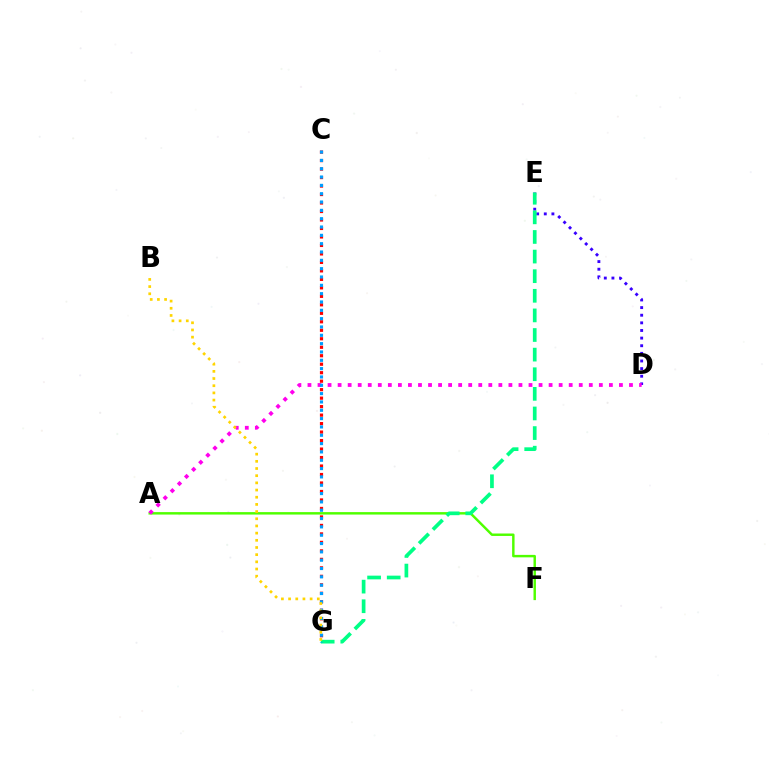{('A', 'F'): [{'color': '#4fff00', 'line_style': 'solid', 'thickness': 1.76}], ('D', 'E'): [{'color': '#3700ff', 'line_style': 'dotted', 'thickness': 2.07}], ('C', 'G'): [{'color': '#ff0000', 'line_style': 'dotted', 'thickness': 2.31}, {'color': '#009eff', 'line_style': 'dotted', 'thickness': 2.26}], ('A', 'D'): [{'color': '#ff00ed', 'line_style': 'dotted', 'thickness': 2.73}], ('E', 'G'): [{'color': '#00ff86', 'line_style': 'dashed', 'thickness': 2.66}], ('B', 'G'): [{'color': '#ffd500', 'line_style': 'dotted', 'thickness': 1.95}]}